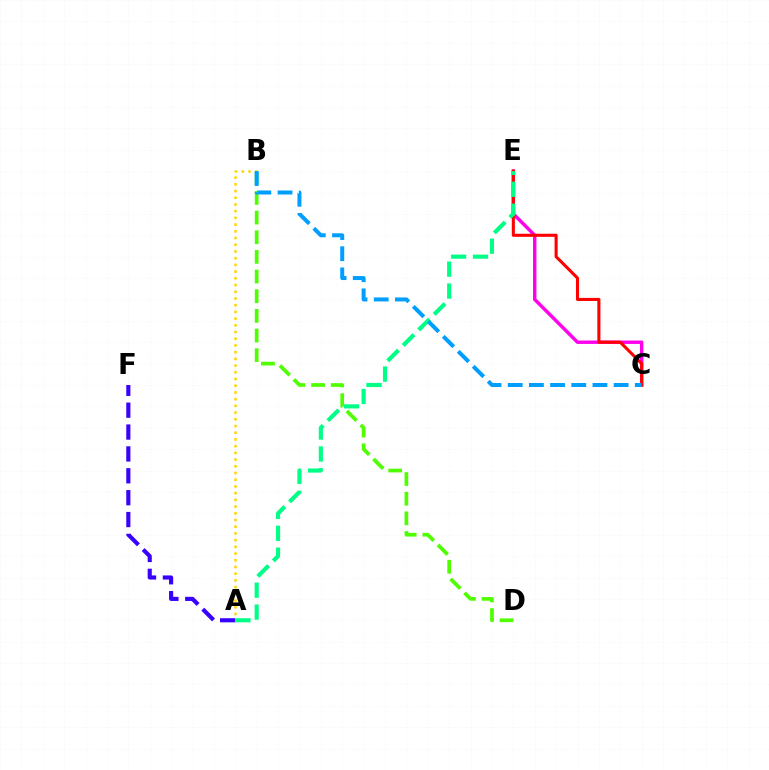{('C', 'E'): [{'color': '#ff00ed', 'line_style': 'solid', 'thickness': 2.46}, {'color': '#ff0000', 'line_style': 'solid', 'thickness': 2.21}], ('A', 'B'): [{'color': '#ffd500', 'line_style': 'dotted', 'thickness': 1.82}], ('B', 'D'): [{'color': '#4fff00', 'line_style': 'dashed', 'thickness': 2.67}], ('A', 'F'): [{'color': '#3700ff', 'line_style': 'dashed', 'thickness': 2.97}], ('A', 'E'): [{'color': '#00ff86', 'line_style': 'dashed', 'thickness': 2.98}], ('B', 'C'): [{'color': '#009eff', 'line_style': 'dashed', 'thickness': 2.88}]}